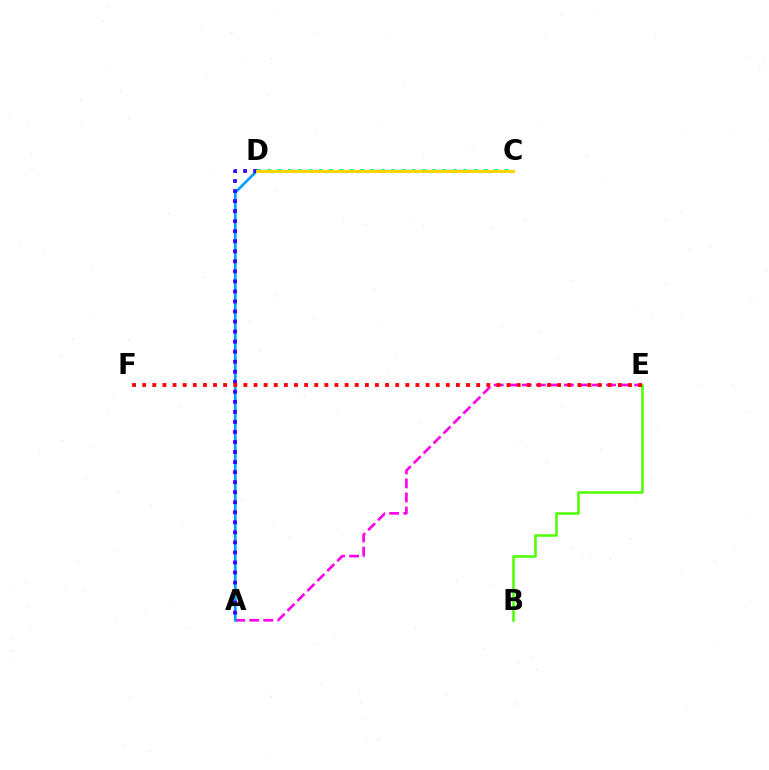{('C', 'D'): [{'color': '#00ff86', 'line_style': 'dotted', 'thickness': 2.8}, {'color': '#ffd500', 'line_style': 'solid', 'thickness': 2.18}], ('A', 'E'): [{'color': '#ff00ed', 'line_style': 'dashed', 'thickness': 1.91}], ('A', 'D'): [{'color': '#009eff', 'line_style': 'solid', 'thickness': 1.94}, {'color': '#3700ff', 'line_style': 'dotted', 'thickness': 2.73}], ('B', 'E'): [{'color': '#4fff00', 'line_style': 'solid', 'thickness': 1.8}], ('E', 'F'): [{'color': '#ff0000', 'line_style': 'dotted', 'thickness': 2.75}]}